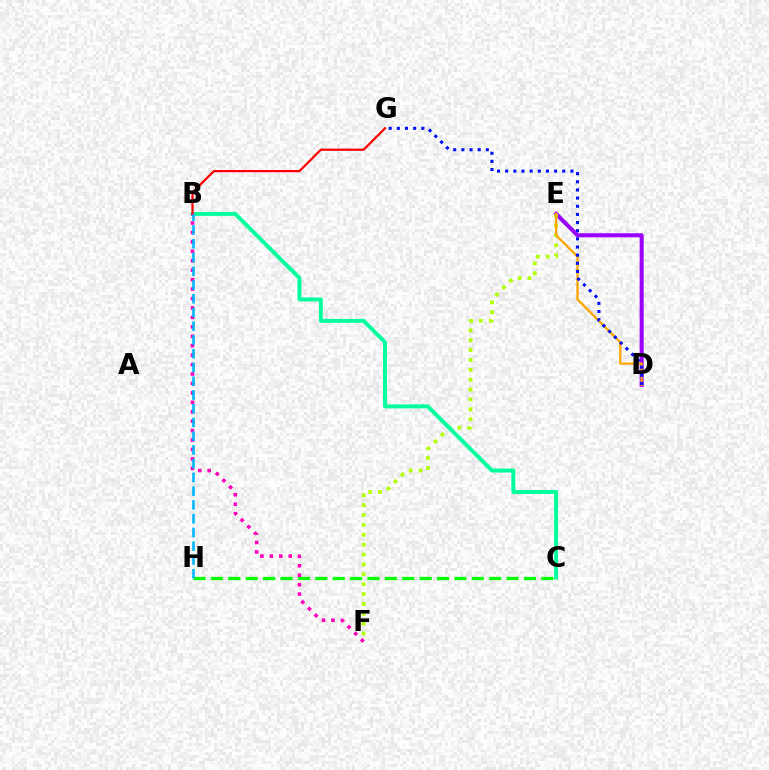{('D', 'E'): [{'color': '#9b00ff', 'line_style': 'solid', 'thickness': 2.91}, {'color': '#ffa500', 'line_style': 'solid', 'thickness': 1.66}], ('E', 'F'): [{'color': '#b3ff00', 'line_style': 'dotted', 'thickness': 2.68}], ('D', 'G'): [{'color': '#0010ff', 'line_style': 'dotted', 'thickness': 2.21}], ('B', 'C'): [{'color': '#00ff9d', 'line_style': 'solid', 'thickness': 2.84}], ('C', 'H'): [{'color': '#08ff00', 'line_style': 'dashed', 'thickness': 2.36}], ('B', 'G'): [{'color': '#ff0000', 'line_style': 'solid', 'thickness': 1.61}], ('B', 'F'): [{'color': '#ff00bd', 'line_style': 'dotted', 'thickness': 2.56}], ('B', 'H'): [{'color': '#00b5ff', 'line_style': 'dashed', 'thickness': 1.87}]}